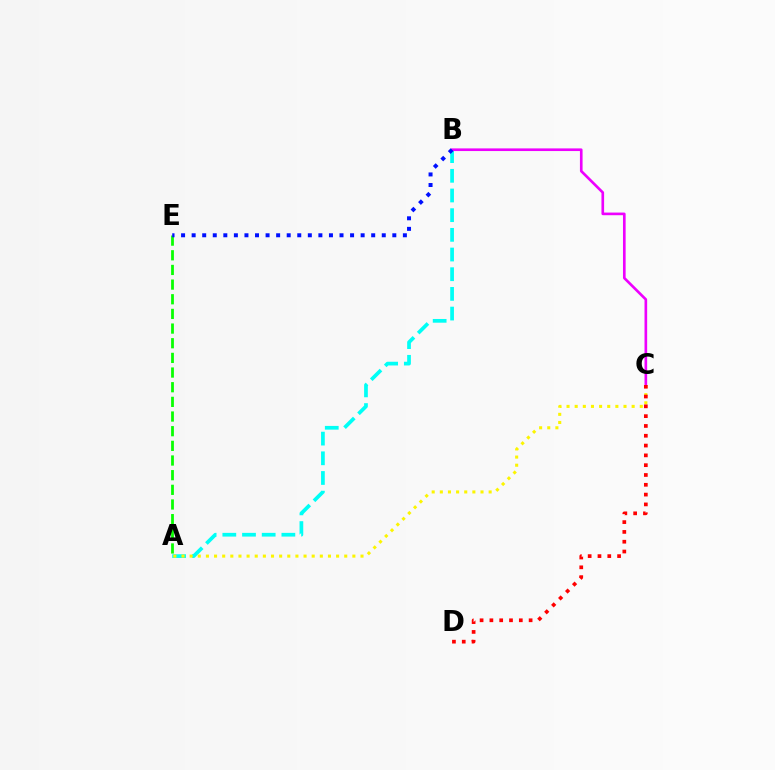{('A', 'B'): [{'color': '#00fff6', 'line_style': 'dashed', 'thickness': 2.67}], ('A', 'C'): [{'color': '#fcf500', 'line_style': 'dotted', 'thickness': 2.21}], ('B', 'C'): [{'color': '#ee00ff', 'line_style': 'solid', 'thickness': 1.91}], ('A', 'E'): [{'color': '#08ff00', 'line_style': 'dashed', 'thickness': 1.99}], ('C', 'D'): [{'color': '#ff0000', 'line_style': 'dotted', 'thickness': 2.66}], ('B', 'E'): [{'color': '#0010ff', 'line_style': 'dotted', 'thickness': 2.87}]}